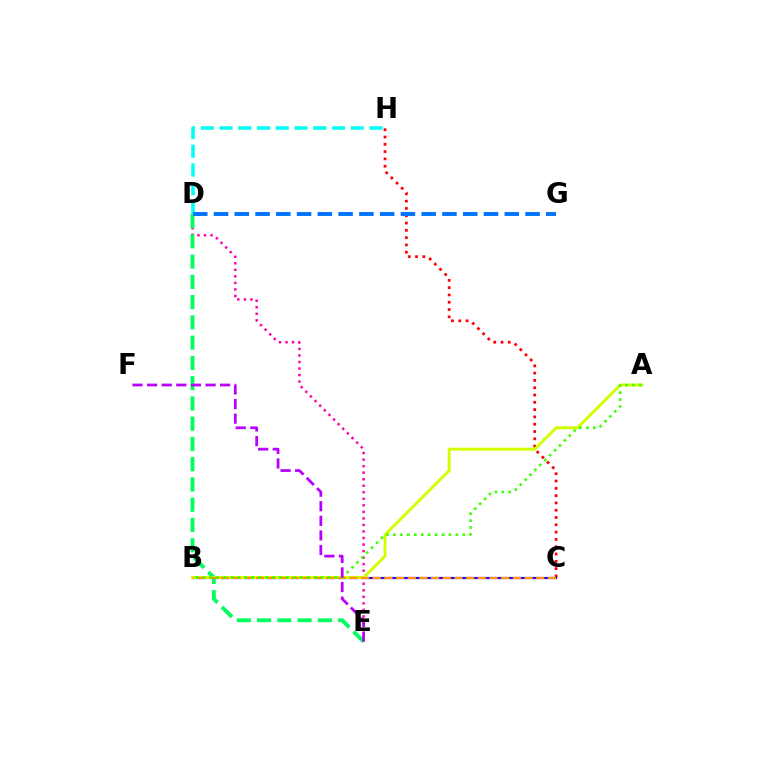{('C', 'H'): [{'color': '#ff0000', 'line_style': 'dotted', 'thickness': 1.98}], ('D', 'E'): [{'color': '#ff00ac', 'line_style': 'dotted', 'thickness': 1.78}, {'color': '#00ff5c', 'line_style': 'dashed', 'thickness': 2.75}], ('B', 'C'): [{'color': '#2500ff', 'line_style': 'solid', 'thickness': 1.57}, {'color': '#ff9400', 'line_style': 'dashed', 'thickness': 1.59}], ('A', 'B'): [{'color': '#d1ff00', 'line_style': 'solid', 'thickness': 2.11}, {'color': '#3dff00', 'line_style': 'dotted', 'thickness': 1.88}], ('D', 'H'): [{'color': '#00fff6', 'line_style': 'dashed', 'thickness': 2.55}], ('D', 'G'): [{'color': '#0074ff', 'line_style': 'dashed', 'thickness': 2.82}], ('E', 'F'): [{'color': '#b900ff', 'line_style': 'dashed', 'thickness': 1.98}]}